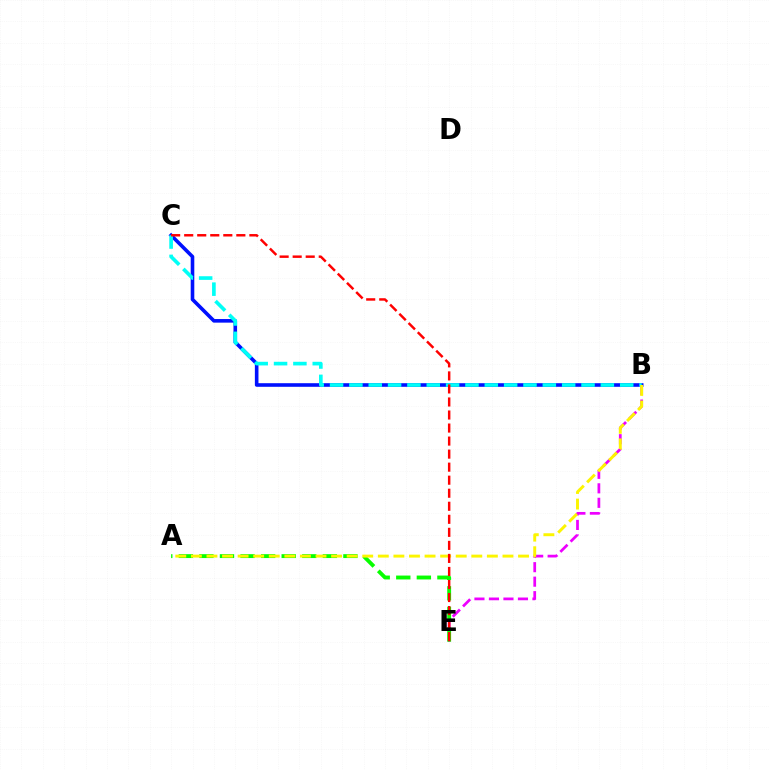{('B', 'E'): [{'color': '#ee00ff', 'line_style': 'dashed', 'thickness': 1.97}], ('A', 'E'): [{'color': '#08ff00', 'line_style': 'dashed', 'thickness': 2.79}], ('B', 'C'): [{'color': '#0010ff', 'line_style': 'solid', 'thickness': 2.6}, {'color': '#00fff6', 'line_style': 'dashed', 'thickness': 2.63}], ('A', 'B'): [{'color': '#fcf500', 'line_style': 'dashed', 'thickness': 2.12}], ('C', 'E'): [{'color': '#ff0000', 'line_style': 'dashed', 'thickness': 1.77}]}